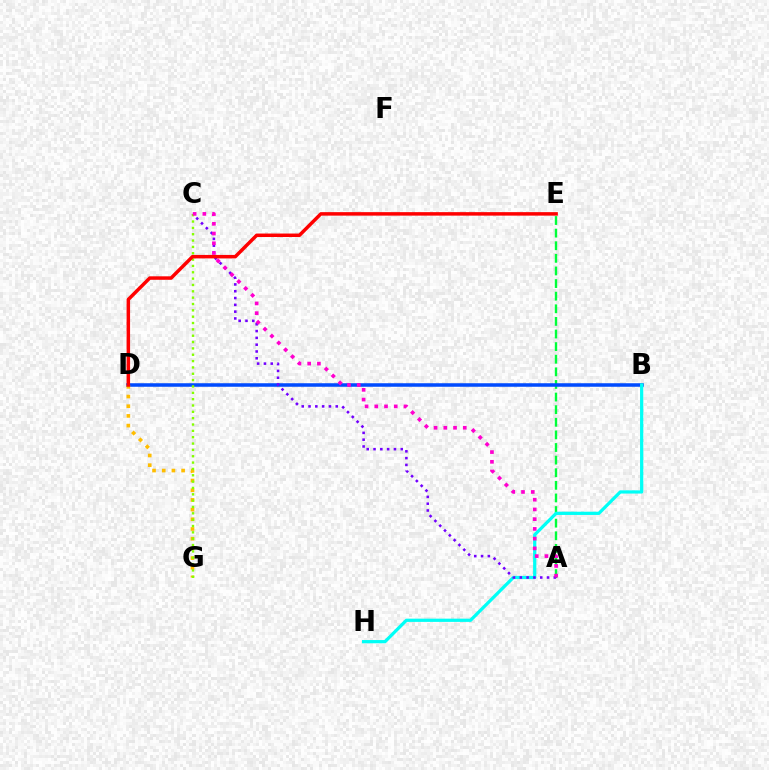{('A', 'E'): [{'color': '#00ff39', 'line_style': 'dashed', 'thickness': 1.71}], ('B', 'D'): [{'color': '#004bff', 'line_style': 'solid', 'thickness': 2.54}], ('D', 'G'): [{'color': '#ffbd00', 'line_style': 'dotted', 'thickness': 2.63}], ('B', 'H'): [{'color': '#00fff6', 'line_style': 'solid', 'thickness': 2.33}], ('A', 'C'): [{'color': '#7200ff', 'line_style': 'dotted', 'thickness': 1.85}, {'color': '#ff00cf', 'line_style': 'dotted', 'thickness': 2.65}], ('C', 'G'): [{'color': '#84ff00', 'line_style': 'dotted', 'thickness': 1.72}], ('D', 'E'): [{'color': '#ff0000', 'line_style': 'solid', 'thickness': 2.51}]}